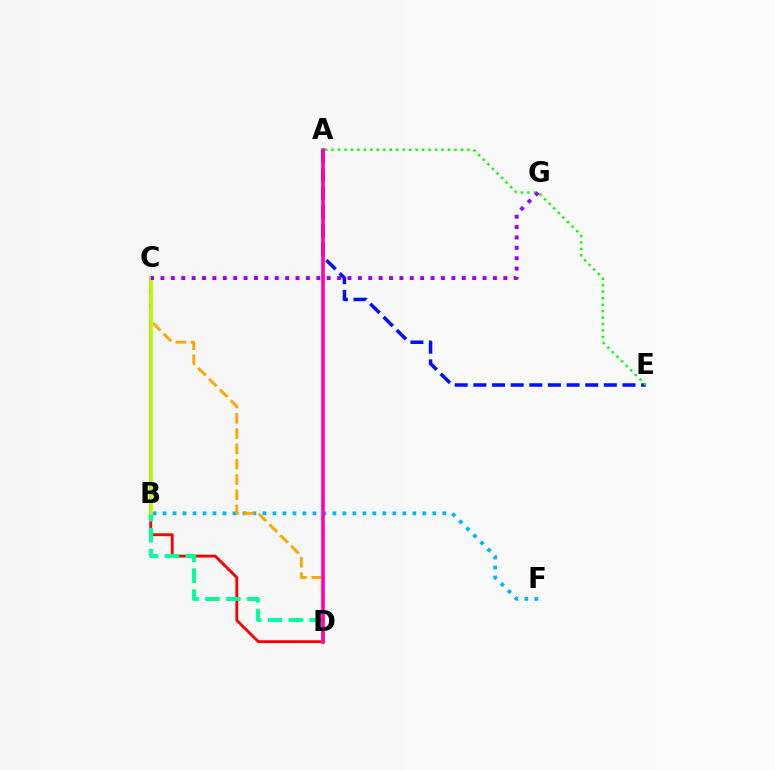{('A', 'E'): [{'color': '#0010ff', 'line_style': 'dashed', 'thickness': 2.53}, {'color': '#08ff00', 'line_style': 'dotted', 'thickness': 1.76}], ('C', 'D'): [{'color': '#ff0000', 'line_style': 'solid', 'thickness': 2.06}, {'color': '#ffa500', 'line_style': 'dashed', 'thickness': 2.08}], ('B', 'F'): [{'color': '#00b5ff', 'line_style': 'dotted', 'thickness': 2.71}], ('B', 'D'): [{'color': '#00ff9d', 'line_style': 'dashed', 'thickness': 2.84}], ('B', 'C'): [{'color': '#b3ff00', 'line_style': 'solid', 'thickness': 2.52}], ('A', 'D'): [{'color': '#ff00bd', 'line_style': 'solid', 'thickness': 2.62}], ('C', 'G'): [{'color': '#9b00ff', 'line_style': 'dotted', 'thickness': 2.82}]}